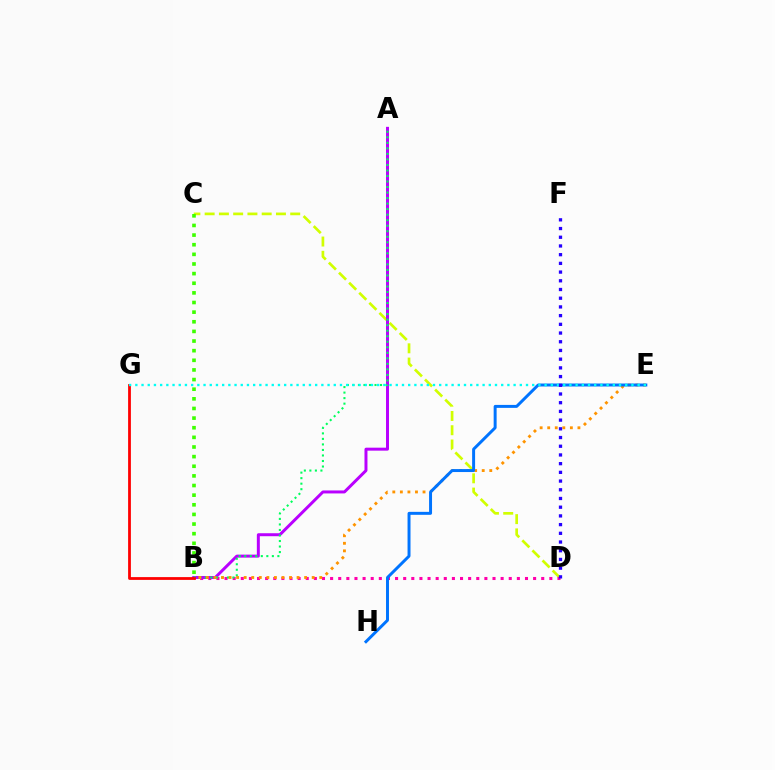{('C', 'D'): [{'color': '#d1ff00', 'line_style': 'dashed', 'thickness': 1.94}], ('B', 'D'): [{'color': '#ff00ac', 'line_style': 'dotted', 'thickness': 2.21}], ('A', 'B'): [{'color': '#b900ff', 'line_style': 'solid', 'thickness': 2.15}, {'color': '#00ff5c', 'line_style': 'dotted', 'thickness': 1.5}], ('B', 'G'): [{'color': '#ff0000', 'line_style': 'solid', 'thickness': 2.01}], ('B', 'E'): [{'color': '#ff9400', 'line_style': 'dotted', 'thickness': 2.05}], ('E', 'H'): [{'color': '#0074ff', 'line_style': 'solid', 'thickness': 2.13}], ('E', 'G'): [{'color': '#00fff6', 'line_style': 'dotted', 'thickness': 1.68}], ('D', 'F'): [{'color': '#2500ff', 'line_style': 'dotted', 'thickness': 2.37}], ('B', 'C'): [{'color': '#3dff00', 'line_style': 'dotted', 'thickness': 2.62}]}